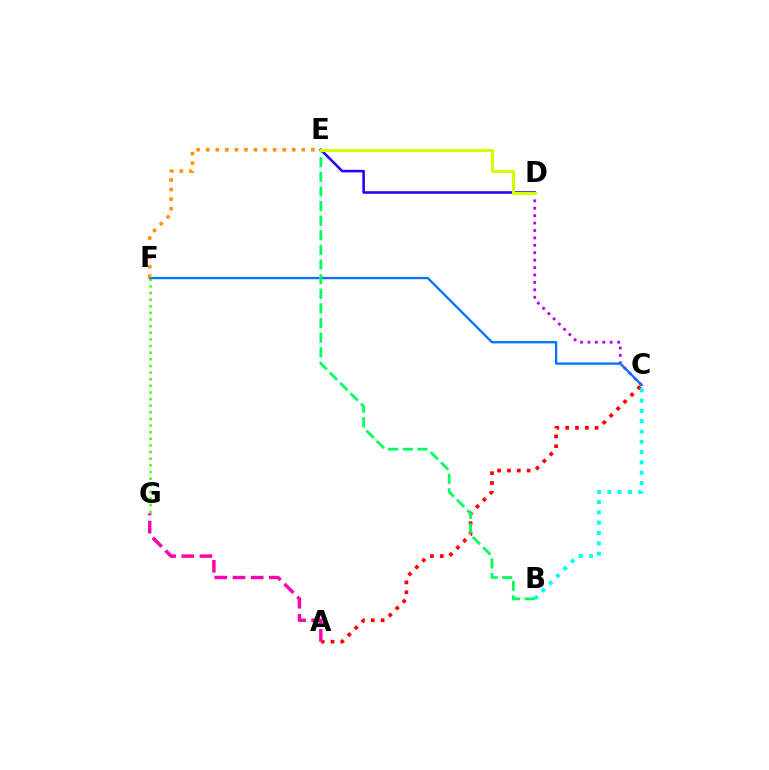{('F', 'G'): [{'color': '#3dff00', 'line_style': 'dotted', 'thickness': 1.8}], ('C', 'D'): [{'color': '#b900ff', 'line_style': 'dotted', 'thickness': 2.02}], ('A', 'C'): [{'color': '#ff0000', 'line_style': 'dotted', 'thickness': 2.67}], ('B', 'C'): [{'color': '#00fff6', 'line_style': 'dotted', 'thickness': 2.8}], ('D', 'E'): [{'color': '#2500ff', 'line_style': 'solid', 'thickness': 1.85}, {'color': '#d1ff00', 'line_style': 'solid', 'thickness': 2.27}], ('A', 'G'): [{'color': '#ff00ac', 'line_style': 'dashed', 'thickness': 2.47}], ('C', 'F'): [{'color': '#0074ff', 'line_style': 'solid', 'thickness': 1.67}], ('B', 'E'): [{'color': '#00ff5c', 'line_style': 'dashed', 'thickness': 1.99}], ('E', 'F'): [{'color': '#ff9400', 'line_style': 'dotted', 'thickness': 2.6}]}